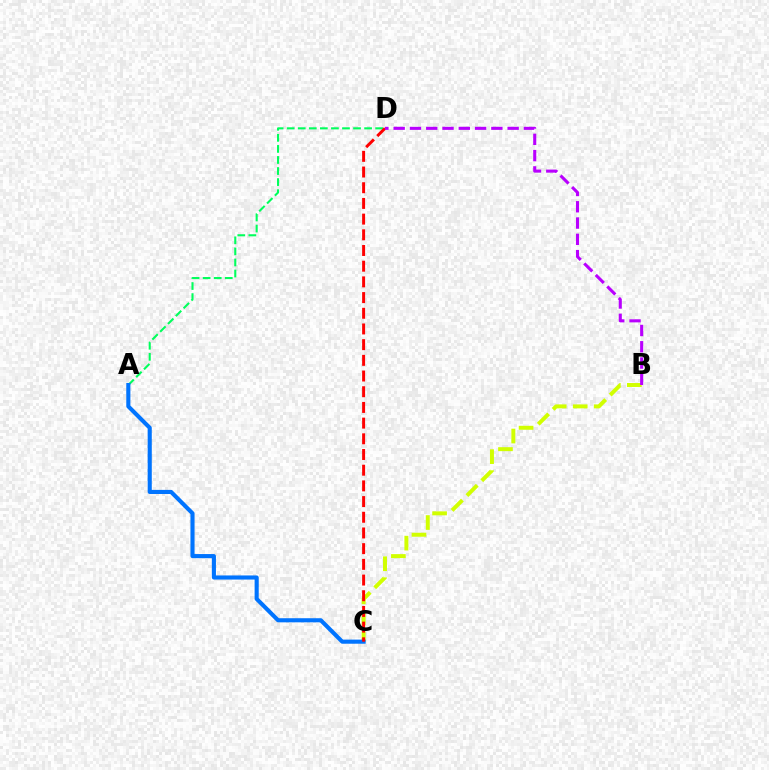{('A', 'D'): [{'color': '#00ff5c', 'line_style': 'dashed', 'thickness': 1.5}], ('B', 'C'): [{'color': '#d1ff00', 'line_style': 'dashed', 'thickness': 2.85}], ('A', 'C'): [{'color': '#0074ff', 'line_style': 'solid', 'thickness': 2.96}], ('C', 'D'): [{'color': '#ff0000', 'line_style': 'dashed', 'thickness': 2.13}], ('B', 'D'): [{'color': '#b900ff', 'line_style': 'dashed', 'thickness': 2.21}]}